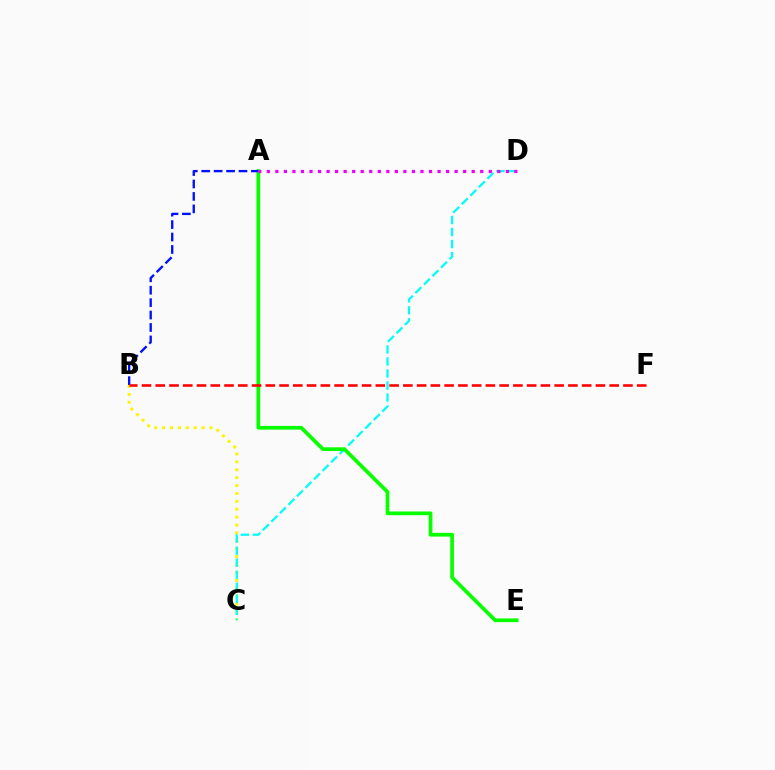{('B', 'C'): [{'color': '#fcf500', 'line_style': 'dotted', 'thickness': 2.14}], ('C', 'D'): [{'color': '#00fff6', 'line_style': 'dashed', 'thickness': 1.63}], ('A', 'E'): [{'color': '#08ff00', 'line_style': 'solid', 'thickness': 2.68}], ('A', 'B'): [{'color': '#0010ff', 'line_style': 'dashed', 'thickness': 1.69}], ('B', 'F'): [{'color': '#ff0000', 'line_style': 'dashed', 'thickness': 1.87}], ('A', 'D'): [{'color': '#ee00ff', 'line_style': 'dotted', 'thickness': 2.32}]}